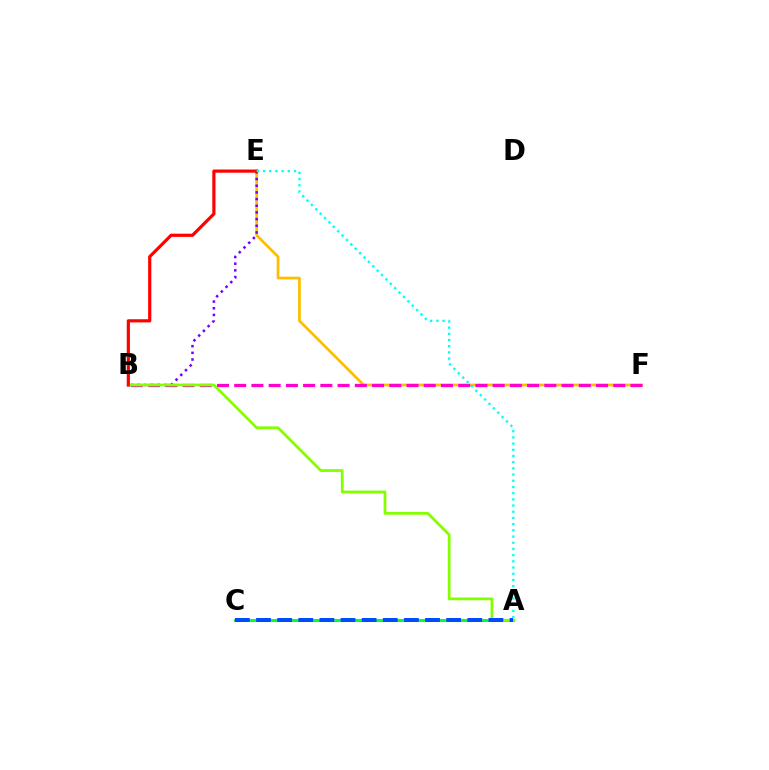{('E', 'F'): [{'color': '#ffbd00', 'line_style': 'solid', 'thickness': 1.96}], ('B', 'F'): [{'color': '#ff00cf', 'line_style': 'dashed', 'thickness': 2.34}], ('B', 'E'): [{'color': '#7200ff', 'line_style': 'dotted', 'thickness': 1.81}, {'color': '#ff0000', 'line_style': 'solid', 'thickness': 2.29}], ('A', 'C'): [{'color': '#00ff39', 'line_style': 'solid', 'thickness': 2.17}, {'color': '#004bff', 'line_style': 'dashed', 'thickness': 2.87}], ('A', 'B'): [{'color': '#84ff00', 'line_style': 'solid', 'thickness': 1.99}], ('A', 'E'): [{'color': '#00fff6', 'line_style': 'dotted', 'thickness': 1.68}]}